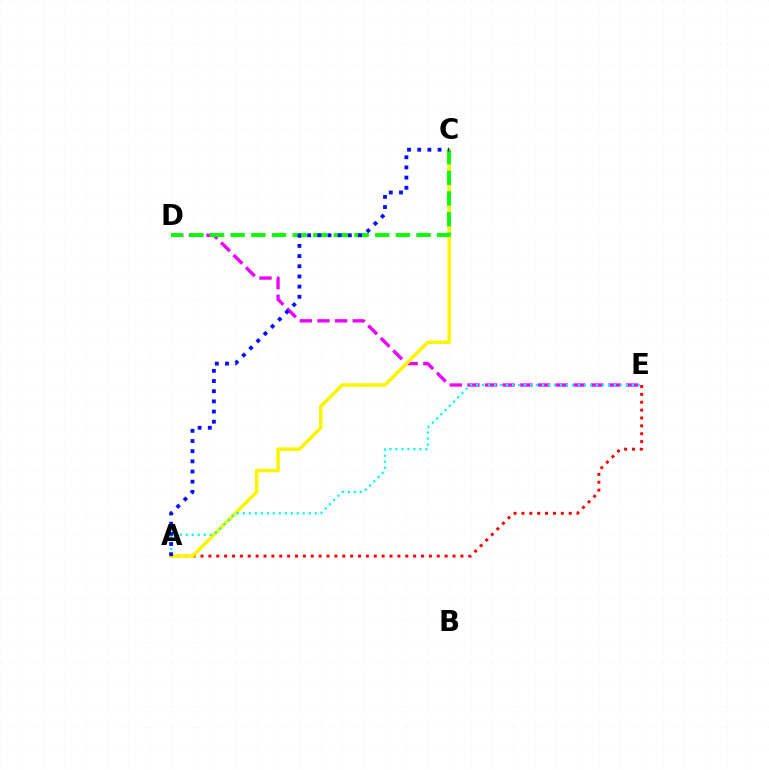{('A', 'E'): [{'color': '#ff0000', 'line_style': 'dotted', 'thickness': 2.14}, {'color': '#00fff6', 'line_style': 'dotted', 'thickness': 1.63}], ('D', 'E'): [{'color': '#ee00ff', 'line_style': 'dashed', 'thickness': 2.4}], ('A', 'C'): [{'color': '#fcf500', 'line_style': 'solid', 'thickness': 2.56}, {'color': '#0010ff', 'line_style': 'dotted', 'thickness': 2.76}], ('C', 'D'): [{'color': '#08ff00', 'line_style': 'dashed', 'thickness': 2.81}]}